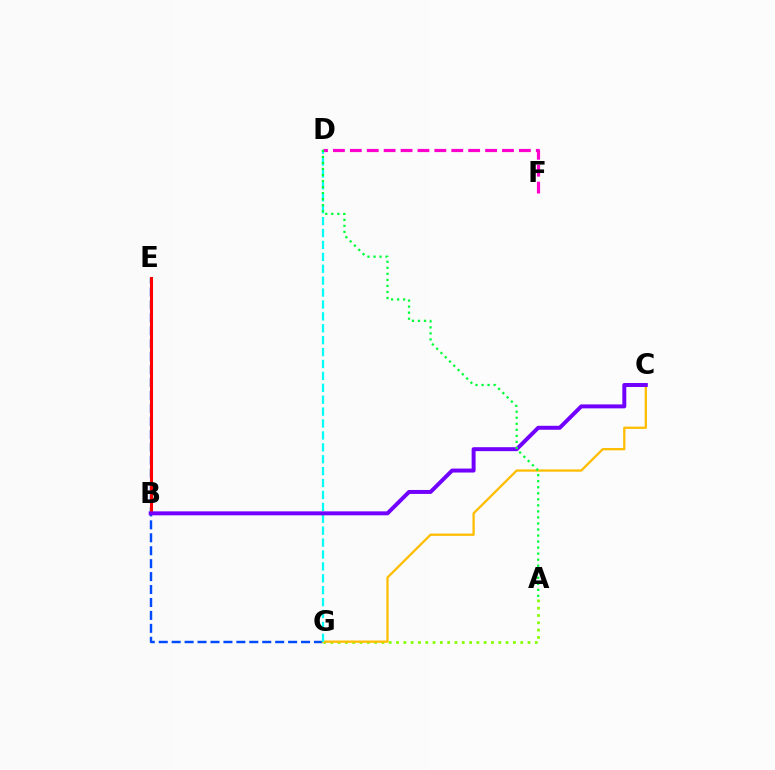{('E', 'G'): [{'color': '#004bff', 'line_style': 'dashed', 'thickness': 1.76}], ('A', 'G'): [{'color': '#84ff00', 'line_style': 'dotted', 'thickness': 1.98}], ('D', 'F'): [{'color': '#ff00cf', 'line_style': 'dashed', 'thickness': 2.3}], ('B', 'E'): [{'color': '#ff0000', 'line_style': 'solid', 'thickness': 2.2}], ('C', 'G'): [{'color': '#ffbd00', 'line_style': 'solid', 'thickness': 1.64}], ('D', 'G'): [{'color': '#00fff6', 'line_style': 'dashed', 'thickness': 1.62}], ('B', 'C'): [{'color': '#7200ff', 'line_style': 'solid', 'thickness': 2.85}], ('A', 'D'): [{'color': '#00ff39', 'line_style': 'dotted', 'thickness': 1.64}]}